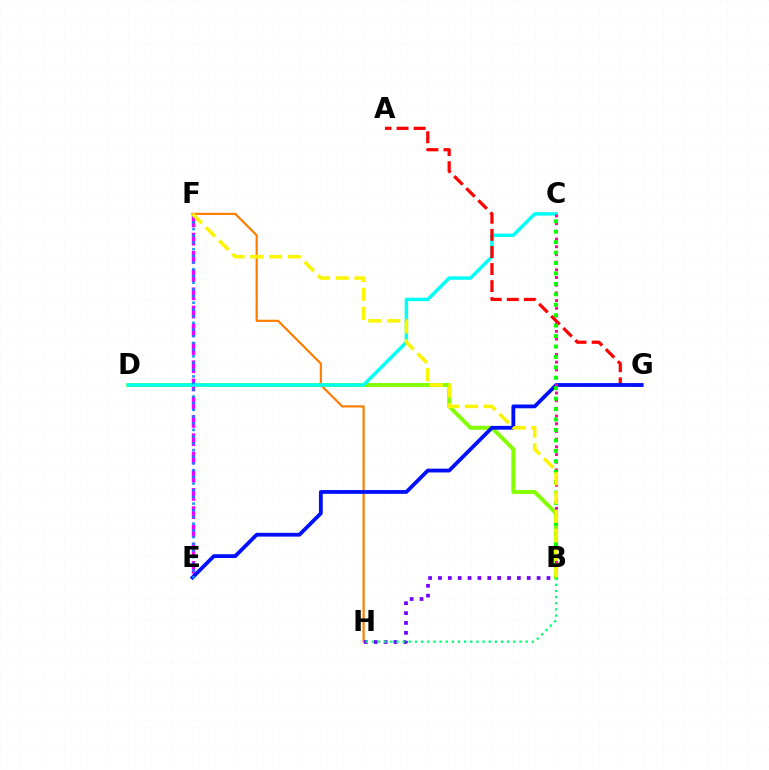{('B', 'D'): [{'color': '#84ff00', 'line_style': 'solid', 'thickness': 2.84}], ('F', 'H'): [{'color': '#ff7c00', 'line_style': 'solid', 'thickness': 1.57}], ('E', 'F'): [{'color': '#ee00ff', 'line_style': 'dashed', 'thickness': 2.48}, {'color': '#008cff', 'line_style': 'dotted', 'thickness': 1.82}], ('C', 'D'): [{'color': '#00fff6', 'line_style': 'solid', 'thickness': 2.51}], ('B', 'H'): [{'color': '#7200ff', 'line_style': 'dotted', 'thickness': 2.68}, {'color': '#00ff74', 'line_style': 'dotted', 'thickness': 1.67}], ('A', 'G'): [{'color': '#ff0000', 'line_style': 'dashed', 'thickness': 2.32}], ('E', 'G'): [{'color': '#0010ff', 'line_style': 'solid', 'thickness': 2.74}], ('B', 'C'): [{'color': '#ff0094', 'line_style': 'dotted', 'thickness': 2.09}, {'color': '#08ff00', 'line_style': 'dotted', 'thickness': 2.84}], ('B', 'F'): [{'color': '#fcf500', 'line_style': 'dashed', 'thickness': 2.56}]}